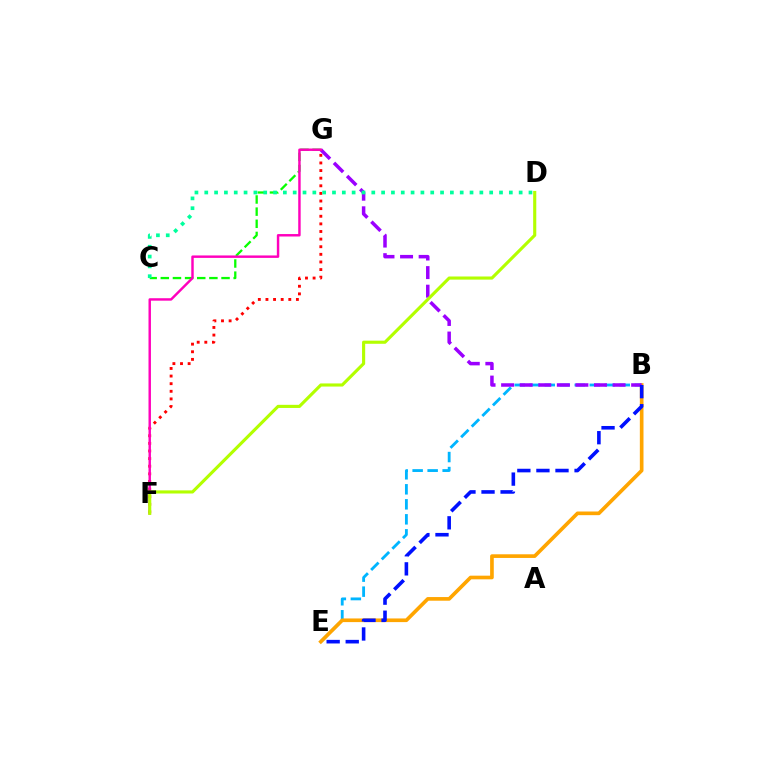{('B', 'E'): [{'color': '#00b5ff', 'line_style': 'dashed', 'thickness': 2.04}, {'color': '#ffa500', 'line_style': 'solid', 'thickness': 2.63}, {'color': '#0010ff', 'line_style': 'dashed', 'thickness': 2.59}], ('B', 'G'): [{'color': '#9b00ff', 'line_style': 'dashed', 'thickness': 2.52}], ('F', 'G'): [{'color': '#ff0000', 'line_style': 'dotted', 'thickness': 2.07}, {'color': '#ff00bd', 'line_style': 'solid', 'thickness': 1.76}], ('C', 'G'): [{'color': '#08ff00', 'line_style': 'dashed', 'thickness': 1.65}], ('C', 'D'): [{'color': '#00ff9d', 'line_style': 'dotted', 'thickness': 2.67}], ('D', 'F'): [{'color': '#b3ff00', 'line_style': 'solid', 'thickness': 2.25}]}